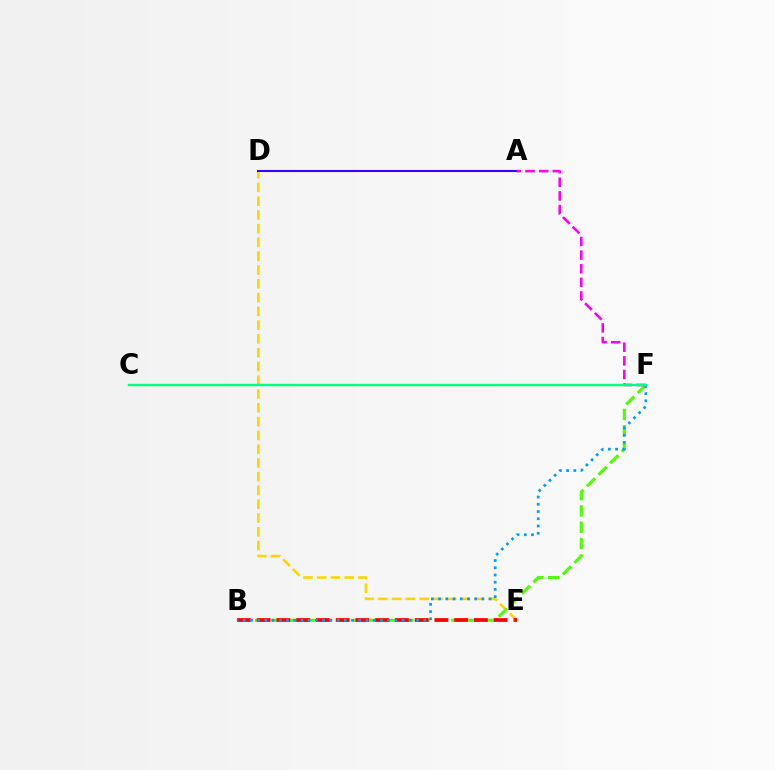{('D', 'E'): [{'color': '#ffd500', 'line_style': 'dashed', 'thickness': 1.87}], ('B', 'F'): [{'color': '#4fff00', 'line_style': 'dashed', 'thickness': 2.22}, {'color': '#009eff', 'line_style': 'dotted', 'thickness': 1.96}], ('B', 'E'): [{'color': '#ff0000', 'line_style': 'dashed', 'thickness': 2.68}], ('A', 'D'): [{'color': '#3700ff', 'line_style': 'solid', 'thickness': 1.52}], ('A', 'F'): [{'color': '#ff00ed', 'line_style': 'dashed', 'thickness': 1.85}], ('C', 'F'): [{'color': '#00ff86', 'line_style': 'solid', 'thickness': 1.74}]}